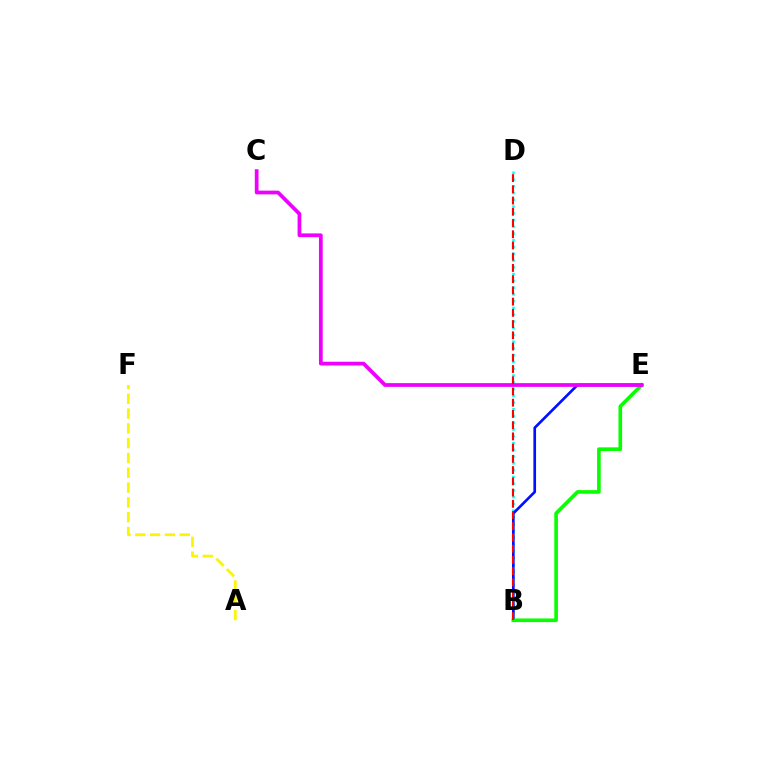{('B', 'D'): [{'color': '#00fff6', 'line_style': 'dotted', 'thickness': 1.84}, {'color': '#ff0000', 'line_style': 'dashed', 'thickness': 1.53}], ('B', 'E'): [{'color': '#0010ff', 'line_style': 'solid', 'thickness': 1.92}, {'color': '#08ff00', 'line_style': 'solid', 'thickness': 2.62}], ('C', 'E'): [{'color': '#ee00ff', 'line_style': 'solid', 'thickness': 2.69}], ('A', 'F'): [{'color': '#fcf500', 'line_style': 'dashed', 'thickness': 2.01}]}